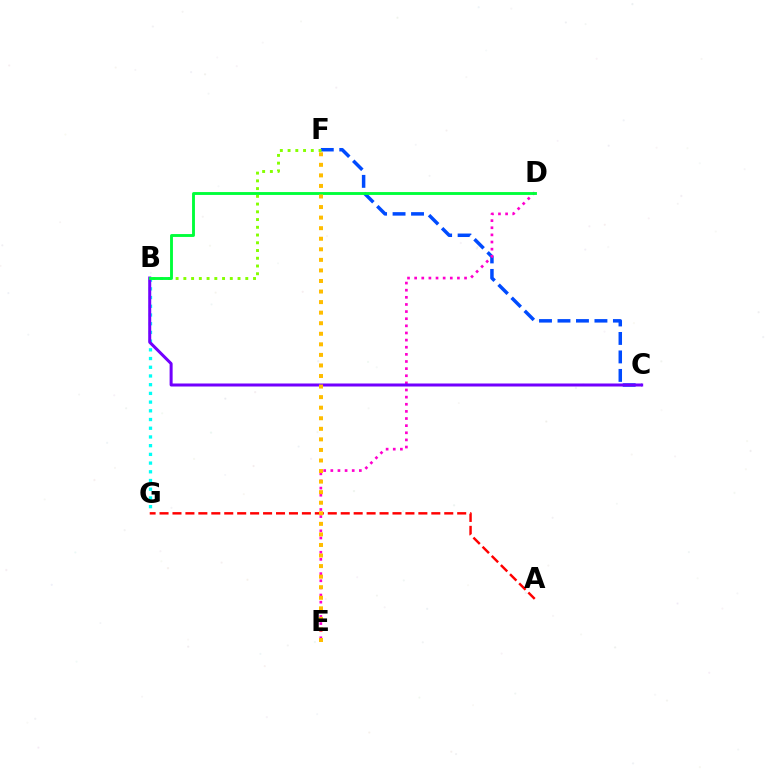{('A', 'G'): [{'color': '#ff0000', 'line_style': 'dashed', 'thickness': 1.76}], ('B', 'G'): [{'color': '#00fff6', 'line_style': 'dotted', 'thickness': 2.37}], ('C', 'F'): [{'color': '#004bff', 'line_style': 'dashed', 'thickness': 2.51}], ('D', 'E'): [{'color': '#ff00cf', 'line_style': 'dotted', 'thickness': 1.94}], ('B', 'F'): [{'color': '#84ff00', 'line_style': 'dotted', 'thickness': 2.1}], ('B', 'C'): [{'color': '#7200ff', 'line_style': 'solid', 'thickness': 2.17}], ('B', 'D'): [{'color': '#00ff39', 'line_style': 'solid', 'thickness': 2.07}], ('E', 'F'): [{'color': '#ffbd00', 'line_style': 'dotted', 'thickness': 2.87}]}